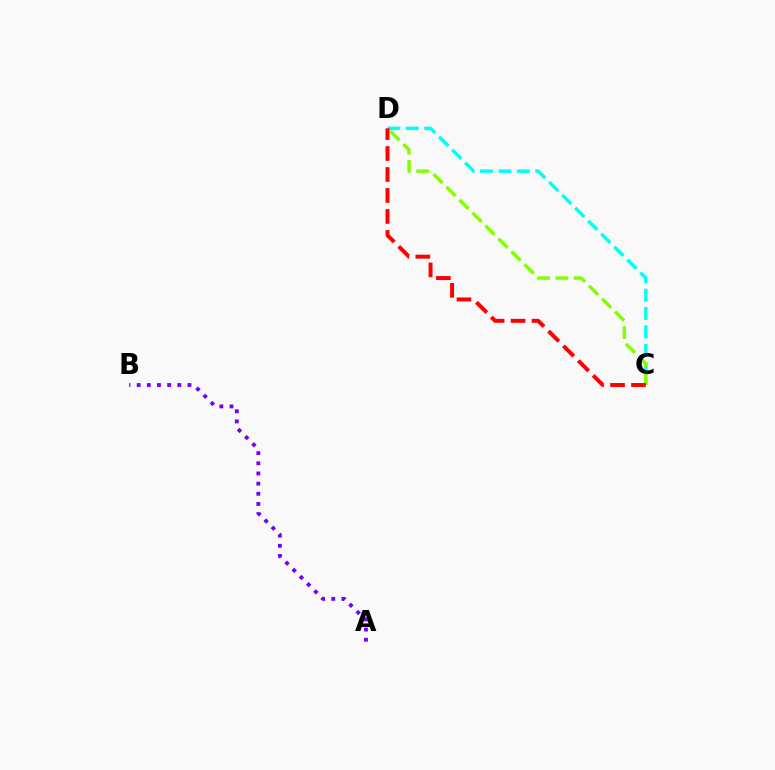{('C', 'D'): [{'color': '#00fff6', 'line_style': 'dashed', 'thickness': 2.5}, {'color': '#84ff00', 'line_style': 'dashed', 'thickness': 2.49}, {'color': '#ff0000', 'line_style': 'dashed', 'thickness': 2.85}], ('A', 'B'): [{'color': '#7200ff', 'line_style': 'dotted', 'thickness': 2.76}]}